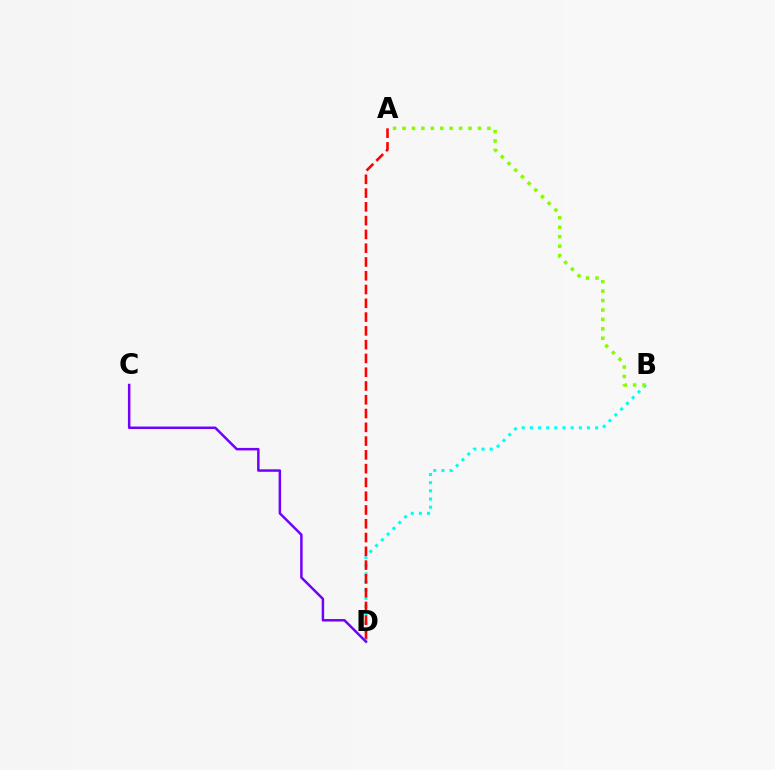{('B', 'D'): [{'color': '#00fff6', 'line_style': 'dotted', 'thickness': 2.22}], ('A', 'D'): [{'color': '#ff0000', 'line_style': 'dashed', 'thickness': 1.87}], ('A', 'B'): [{'color': '#84ff00', 'line_style': 'dotted', 'thickness': 2.56}], ('C', 'D'): [{'color': '#7200ff', 'line_style': 'solid', 'thickness': 1.79}]}